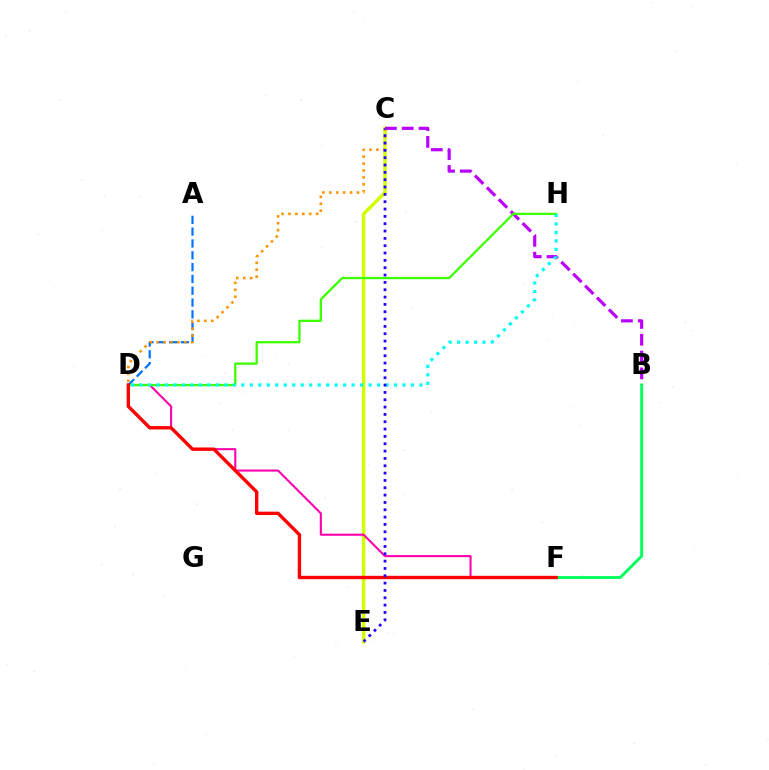{('C', 'E'): [{'color': '#d1ff00', 'line_style': 'solid', 'thickness': 2.5}, {'color': '#2500ff', 'line_style': 'dotted', 'thickness': 1.99}], ('D', 'F'): [{'color': '#ff00ac', 'line_style': 'solid', 'thickness': 1.5}, {'color': '#ff0000', 'line_style': 'solid', 'thickness': 2.43}], ('B', 'C'): [{'color': '#b900ff', 'line_style': 'dashed', 'thickness': 2.29}], ('A', 'D'): [{'color': '#0074ff', 'line_style': 'dashed', 'thickness': 1.61}], ('B', 'F'): [{'color': '#00ff5c', 'line_style': 'solid', 'thickness': 2.09}], ('D', 'H'): [{'color': '#3dff00', 'line_style': 'solid', 'thickness': 1.64}, {'color': '#00fff6', 'line_style': 'dotted', 'thickness': 2.31}], ('C', 'D'): [{'color': '#ff9400', 'line_style': 'dotted', 'thickness': 1.88}]}